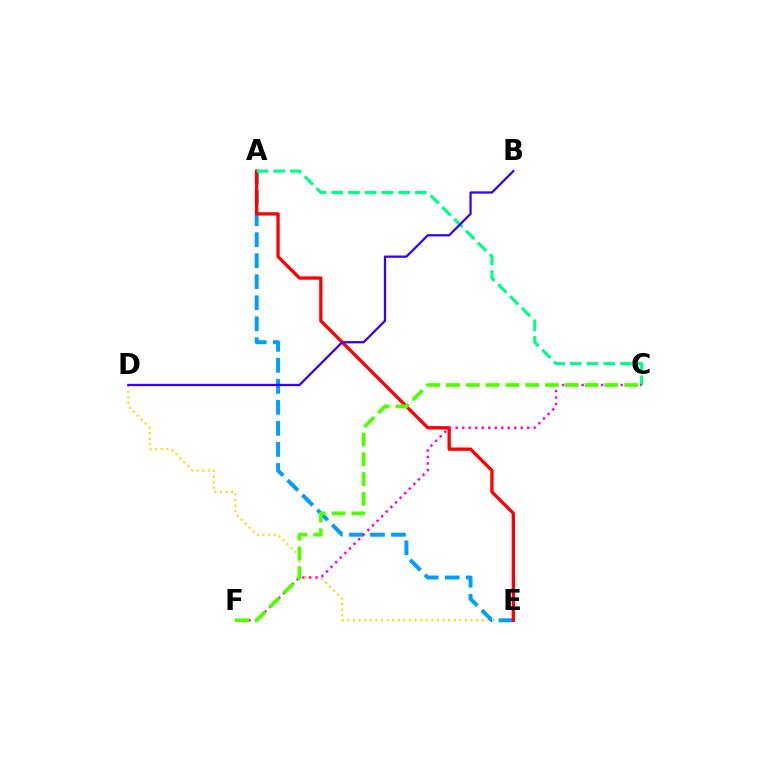{('D', 'E'): [{'color': '#ffd500', 'line_style': 'dotted', 'thickness': 1.52}], ('A', 'E'): [{'color': '#009eff', 'line_style': 'dashed', 'thickness': 2.85}, {'color': '#ff0000', 'line_style': 'solid', 'thickness': 2.39}], ('A', 'C'): [{'color': '#00ff86', 'line_style': 'dashed', 'thickness': 2.27}], ('B', 'D'): [{'color': '#3700ff', 'line_style': 'solid', 'thickness': 1.64}], ('C', 'F'): [{'color': '#ff00ed', 'line_style': 'dotted', 'thickness': 1.77}, {'color': '#4fff00', 'line_style': 'dashed', 'thickness': 2.69}]}